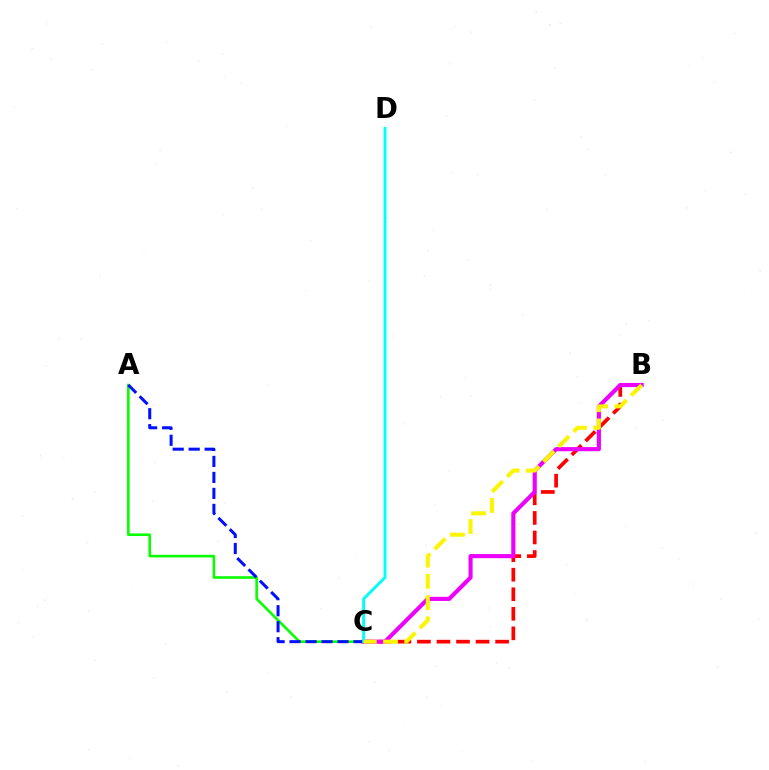{('A', 'C'): [{'color': '#08ff00', 'line_style': 'solid', 'thickness': 1.88}, {'color': '#0010ff', 'line_style': 'dashed', 'thickness': 2.17}], ('B', 'C'): [{'color': '#ff0000', 'line_style': 'dashed', 'thickness': 2.66}, {'color': '#ee00ff', 'line_style': 'solid', 'thickness': 2.96}, {'color': '#fcf500', 'line_style': 'dashed', 'thickness': 2.89}], ('C', 'D'): [{'color': '#00fff6', 'line_style': 'solid', 'thickness': 2.08}]}